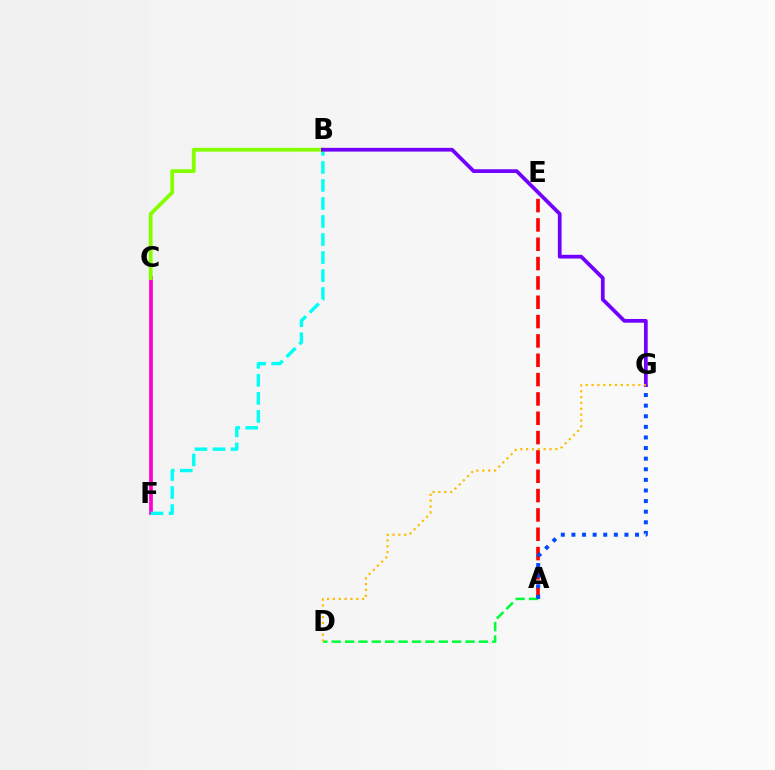{('A', 'E'): [{'color': '#ff0000', 'line_style': 'dashed', 'thickness': 2.63}], ('C', 'F'): [{'color': '#ff00cf', 'line_style': 'solid', 'thickness': 2.66}], ('A', 'D'): [{'color': '#00ff39', 'line_style': 'dashed', 'thickness': 1.82}], ('B', 'F'): [{'color': '#00fff6', 'line_style': 'dashed', 'thickness': 2.45}], ('B', 'C'): [{'color': '#84ff00', 'line_style': 'solid', 'thickness': 2.73}], ('A', 'G'): [{'color': '#004bff', 'line_style': 'dotted', 'thickness': 2.88}], ('B', 'G'): [{'color': '#7200ff', 'line_style': 'solid', 'thickness': 2.69}], ('D', 'G'): [{'color': '#ffbd00', 'line_style': 'dotted', 'thickness': 1.59}]}